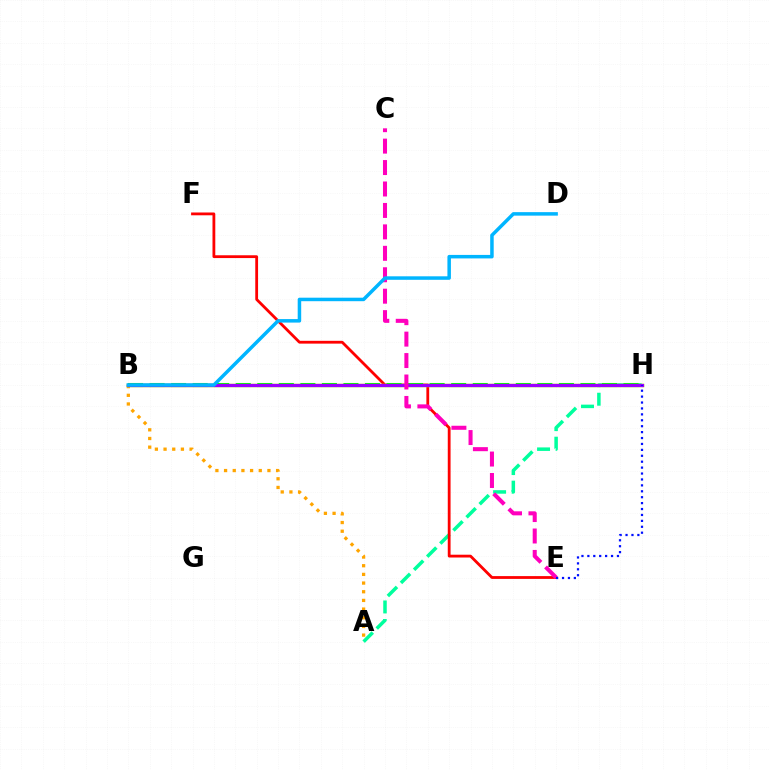{('A', 'H'): [{'color': '#00ff9d', 'line_style': 'dashed', 'thickness': 2.52}], ('E', 'F'): [{'color': '#ff0000', 'line_style': 'solid', 'thickness': 2.02}], ('A', 'B'): [{'color': '#ffa500', 'line_style': 'dotted', 'thickness': 2.36}], ('B', 'H'): [{'color': '#b3ff00', 'line_style': 'solid', 'thickness': 2.51}, {'color': '#08ff00', 'line_style': 'dashed', 'thickness': 2.93}, {'color': '#9b00ff', 'line_style': 'solid', 'thickness': 2.33}], ('C', 'E'): [{'color': '#ff00bd', 'line_style': 'dashed', 'thickness': 2.91}], ('E', 'H'): [{'color': '#0010ff', 'line_style': 'dotted', 'thickness': 1.61}], ('B', 'D'): [{'color': '#00b5ff', 'line_style': 'solid', 'thickness': 2.52}]}